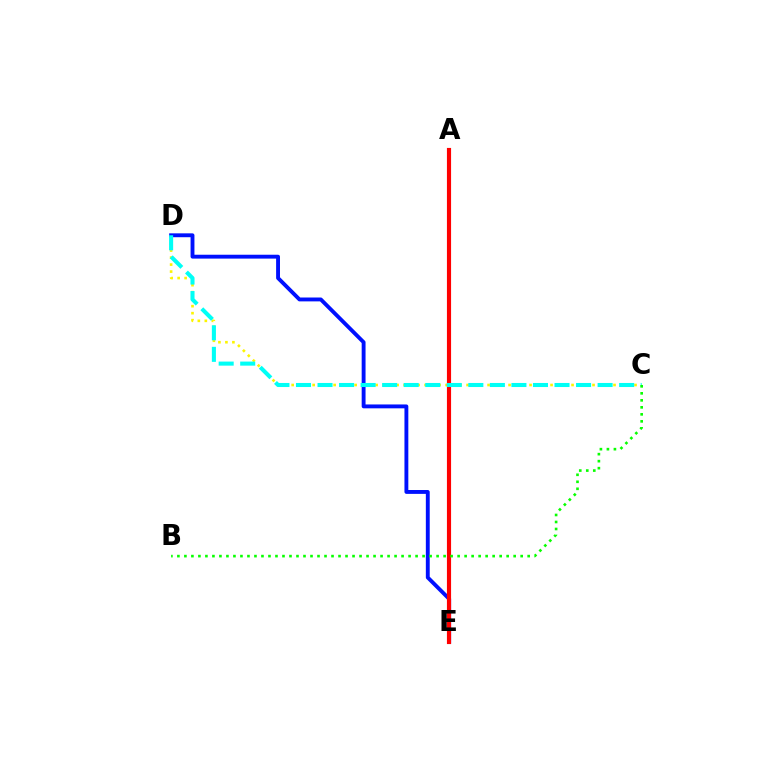{('C', 'D'): [{'color': '#fcf500', 'line_style': 'dotted', 'thickness': 1.9}, {'color': '#00fff6', 'line_style': 'dashed', 'thickness': 2.93}], ('D', 'E'): [{'color': '#0010ff', 'line_style': 'solid', 'thickness': 2.79}], ('A', 'E'): [{'color': '#ee00ff', 'line_style': 'dotted', 'thickness': 2.04}, {'color': '#ff0000', 'line_style': 'solid', 'thickness': 2.99}], ('B', 'C'): [{'color': '#08ff00', 'line_style': 'dotted', 'thickness': 1.9}]}